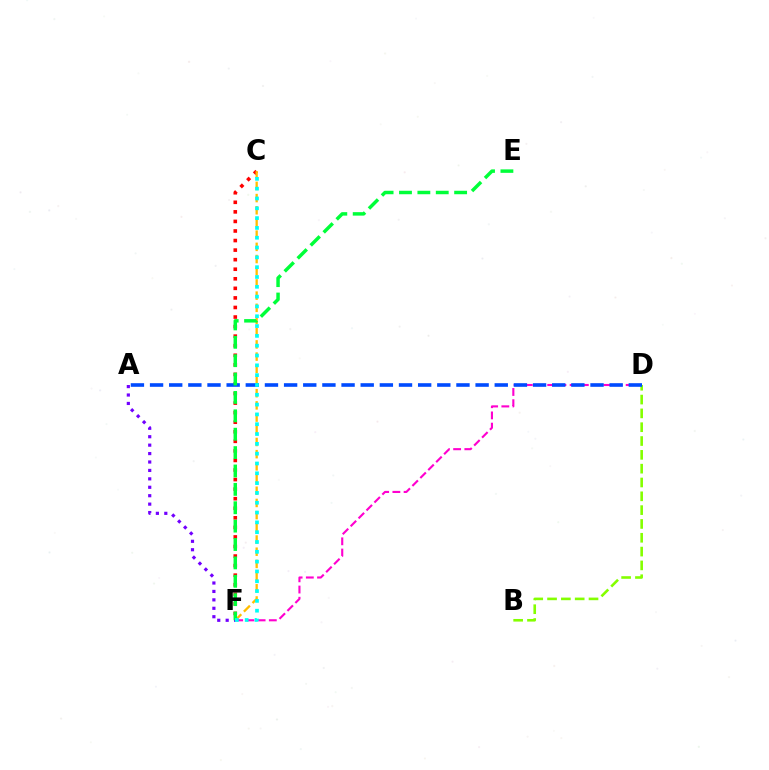{('C', 'F'): [{'color': '#ff0000', 'line_style': 'dotted', 'thickness': 2.6}, {'color': '#ffbd00', 'line_style': 'dashed', 'thickness': 1.66}, {'color': '#00fff6', 'line_style': 'dotted', 'thickness': 2.67}], ('D', 'F'): [{'color': '#ff00cf', 'line_style': 'dashed', 'thickness': 1.52}], ('B', 'D'): [{'color': '#84ff00', 'line_style': 'dashed', 'thickness': 1.88}], ('A', 'D'): [{'color': '#004bff', 'line_style': 'dashed', 'thickness': 2.6}], ('A', 'F'): [{'color': '#7200ff', 'line_style': 'dotted', 'thickness': 2.29}], ('E', 'F'): [{'color': '#00ff39', 'line_style': 'dashed', 'thickness': 2.5}]}